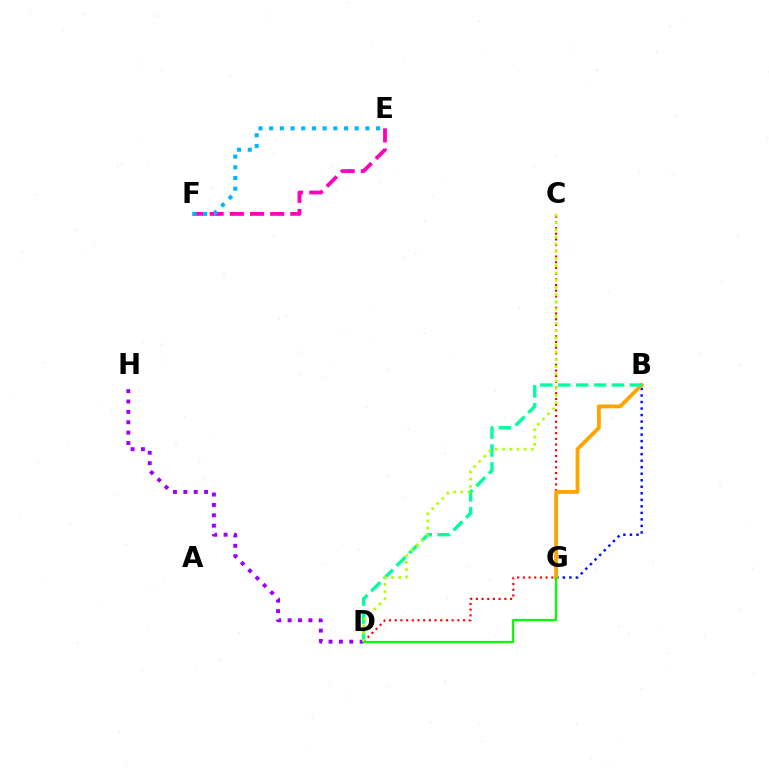{('B', 'G'): [{'color': '#0010ff', 'line_style': 'dotted', 'thickness': 1.77}, {'color': '#ffa500', 'line_style': 'solid', 'thickness': 2.77}], ('E', 'F'): [{'color': '#ff00bd', 'line_style': 'dashed', 'thickness': 2.74}, {'color': '#00b5ff', 'line_style': 'dotted', 'thickness': 2.9}], ('C', 'D'): [{'color': '#ff0000', 'line_style': 'dotted', 'thickness': 1.55}, {'color': '#b3ff00', 'line_style': 'dotted', 'thickness': 1.96}], ('D', 'H'): [{'color': '#9b00ff', 'line_style': 'dotted', 'thickness': 2.82}], ('B', 'D'): [{'color': '#00ff9d', 'line_style': 'dashed', 'thickness': 2.43}], ('D', 'G'): [{'color': '#08ff00', 'line_style': 'solid', 'thickness': 1.62}]}